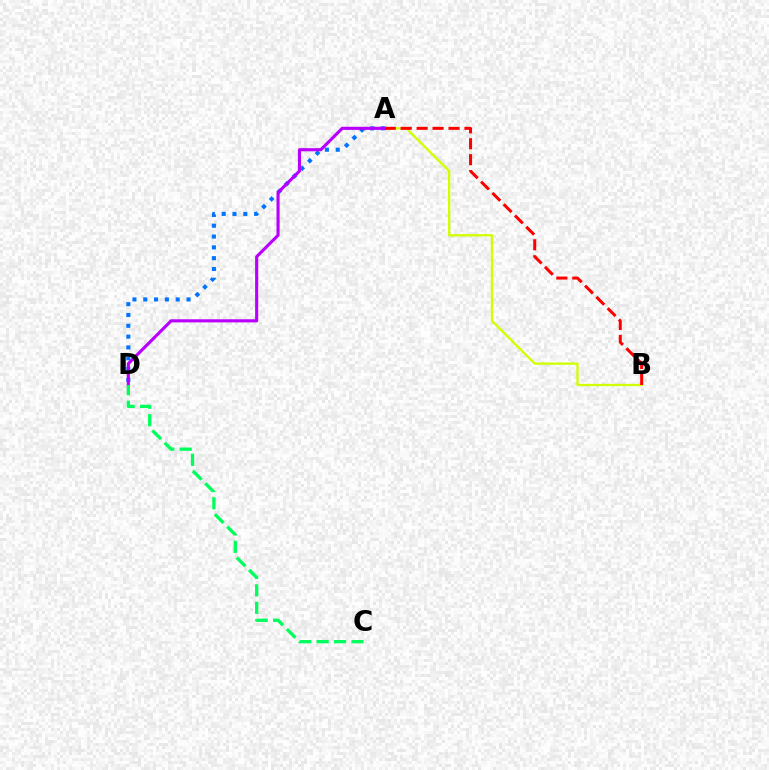{('A', 'B'): [{'color': '#d1ff00', 'line_style': 'solid', 'thickness': 1.66}, {'color': '#ff0000', 'line_style': 'dashed', 'thickness': 2.17}], ('A', 'D'): [{'color': '#0074ff', 'line_style': 'dotted', 'thickness': 2.94}, {'color': '#b900ff', 'line_style': 'solid', 'thickness': 2.25}], ('C', 'D'): [{'color': '#00ff5c', 'line_style': 'dashed', 'thickness': 2.37}]}